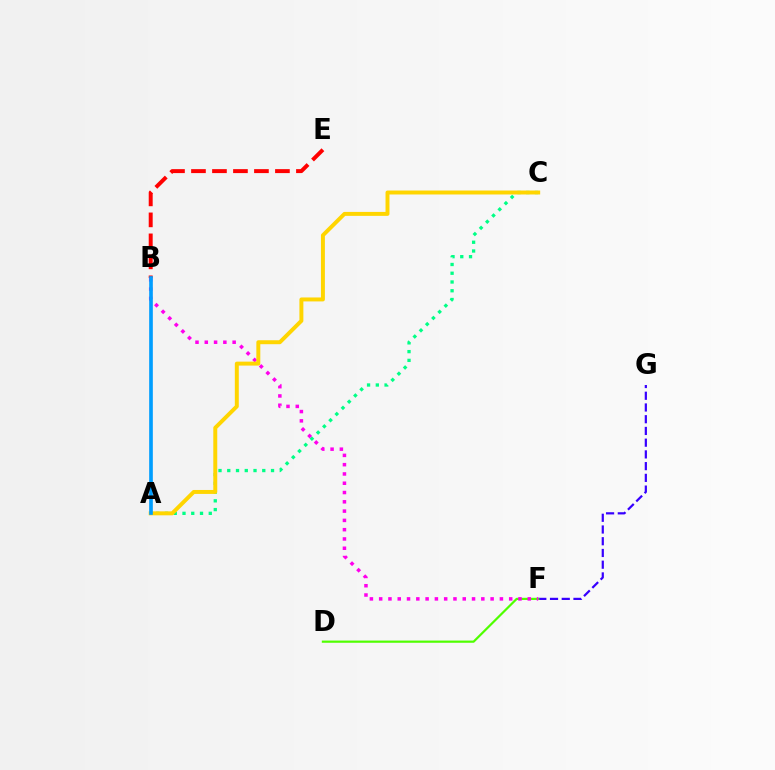{('F', 'G'): [{'color': '#3700ff', 'line_style': 'dashed', 'thickness': 1.59}], ('D', 'F'): [{'color': '#4fff00', 'line_style': 'solid', 'thickness': 1.59}], ('A', 'C'): [{'color': '#00ff86', 'line_style': 'dotted', 'thickness': 2.38}, {'color': '#ffd500', 'line_style': 'solid', 'thickness': 2.85}], ('B', 'F'): [{'color': '#ff00ed', 'line_style': 'dotted', 'thickness': 2.52}], ('B', 'E'): [{'color': '#ff0000', 'line_style': 'dashed', 'thickness': 2.85}], ('A', 'B'): [{'color': '#009eff', 'line_style': 'solid', 'thickness': 2.63}]}